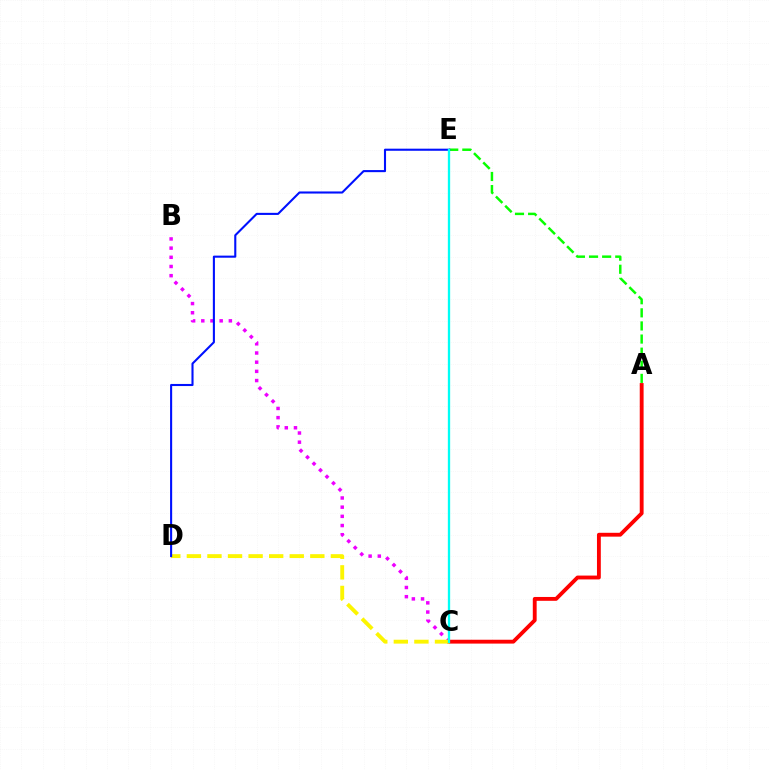{('B', 'C'): [{'color': '#ee00ff', 'line_style': 'dotted', 'thickness': 2.5}], ('A', 'E'): [{'color': '#08ff00', 'line_style': 'dashed', 'thickness': 1.78}], ('A', 'C'): [{'color': '#ff0000', 'line_style': 'solid', 'thickness': 2.77}], ('C', 'D'): [{'color': '#fcf500', 'line_style': 'dashed', 'thickness': 2.79}], ('D', 'E'): [{'color': '#0010ff', 'line_style': 'solid', 'thickness': 1.51}], ('C', 'E'): [{'color': '#00fff6', 'line_style': 'solid', 'thickness': 1.66}]}